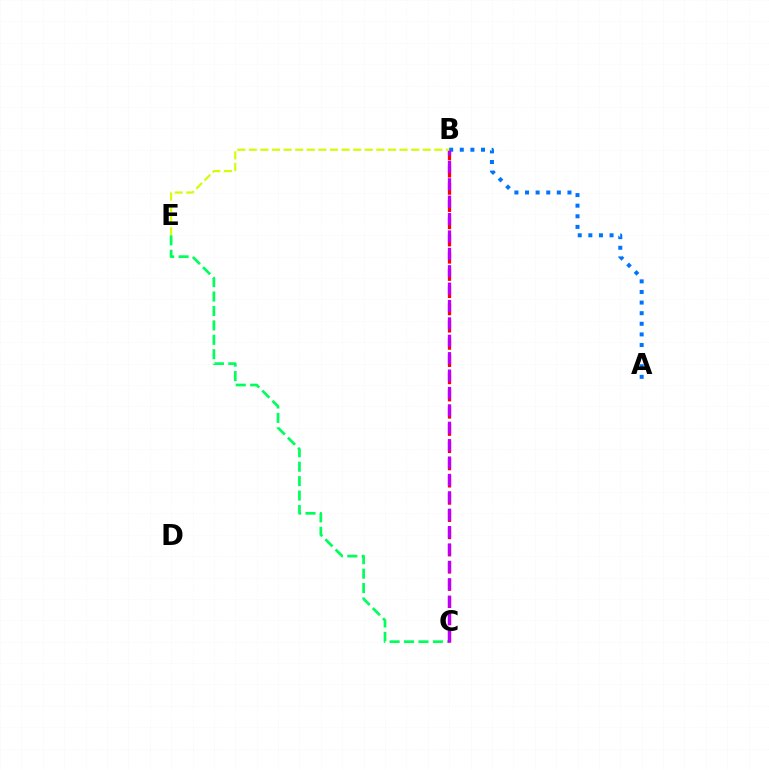{('C', 'E'): [{'color': '#00ff5c', 'line_style': 'dashed', 'thickness': 1.96}], ('B', 'C'): [{'color': '#ff0000', 'line_style': 'dashed', 'thickness': 2.34}, {'color': '#b900ff', 'line_style': 'dashed', 'thickness': 2.36}], ('A', 'B'): [{'color': '#0074ff', 'line_style': 'dotted', 'thickness': 2.88}], ('B', 'E'): [{'color': '#d1ff00', 'line_style': 'dashed', 'thickness': 1.57}]}